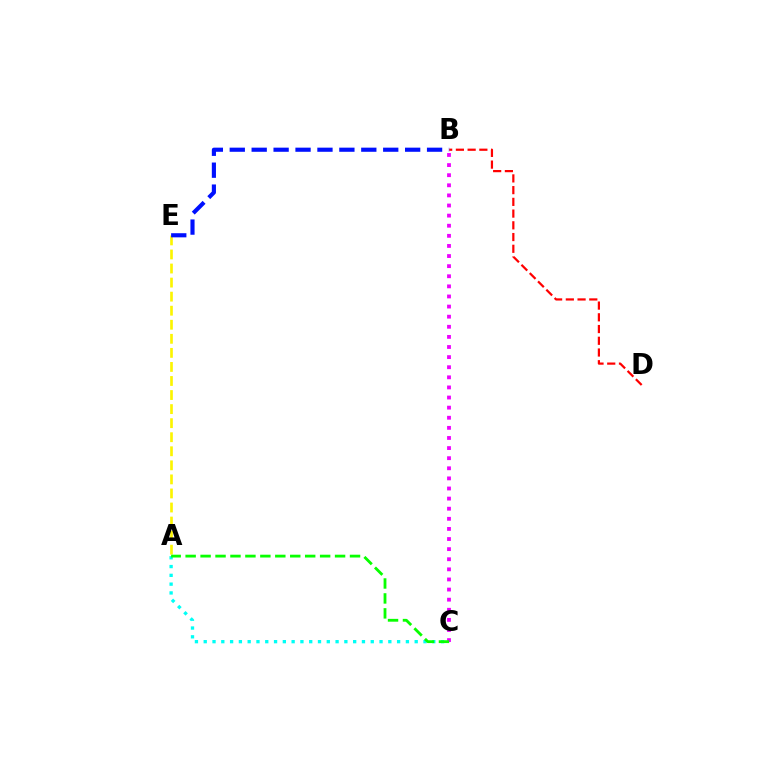{('A', 'C'): [{'color': '#00fff6', 'line_style': 'dotted', 'thickness': 2.39}, {'color': '#08ff00', 'line_style': 'dashed', 'thickness': 2.03}], ('B', 'C'): [{'color': '#ee00ff', 'line_style': 'dotted', 'thickness': 2.75}], ('A', 'E'): [{'color': '#fcf500', 'line_style': 'dashed', 'thickness': 1.91}], ('B', 'D'): [{'color': '#ff0000', 'line_style': 'dashed', 'thickness': 1.59}], ('B', 'E'): [{'color': '#0010ff', 'line_style': 'dashed', 'thickness': 2.98}]}